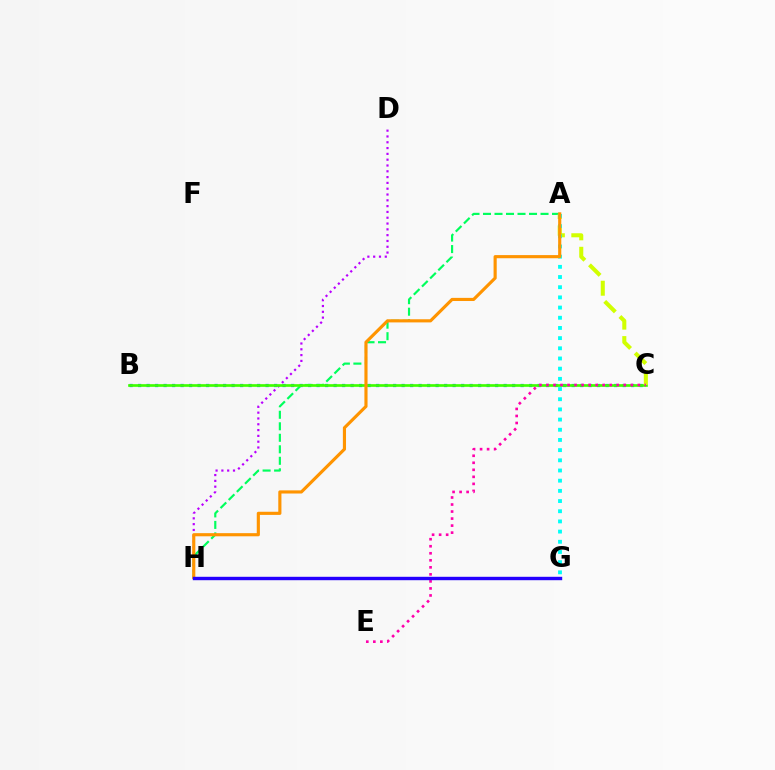{('D', 'H'): [{'color': '#b900ff', 'line_style': 'dotted', 'thickness': 1.58}], ('B', 'C'): [{'color': '#0074ff', 'line_style': 'dotted', 'thickness': 2.31}, {'color': '#3dff00', 'line_style': 'solid', 'thickness': 1.92}], ('A', 'H'): [{'color': '#00ff5c', 'line_style': 'dashed', 'thickness': 1.56}, {'color': '#ff9400', 'line_style': 'solid', 'thickness': 2.26}], ('G', 'H'): [{'color': '#ff0000', 'line_style': 'solid', 'thickness': 2.15}, {'color': '#2500ff', 'line_style': 'solid', 'thickness': 2.45}], ('A', 'C'): [{'color': '#d1ff00', 'line_style': 'dashed', 'thickness': 2.91}], ('A', 'G'): [{'color': '#00fff6', 'line_style': 'dotted', 'thickness': 2.77}], ('C', 'E'): [{'color': '#ff00ac', 'line_style': 'dotted', 'thickness': 1.91}]}